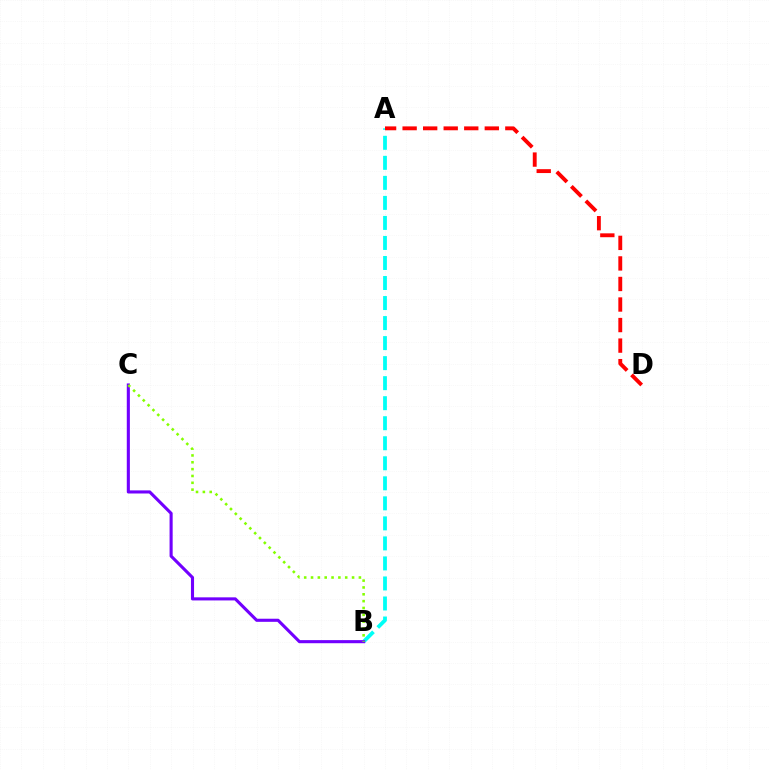{('A', 'B'): [{'color': '#00fff6', 'line_style': 'dashed', 'thickness': 2.72}], ('B', 'C'): [{'color': '#7200ff', 'line_style': 'solid', 'thickness': 2.23}, {'color': '#84ff00', 'line_style': 'dotted', 'thickness': 1.86}], ('A', 'D'): [{'color': '#ff0000', 'line_style': 'dashed', 'thickness': 2.79}]}